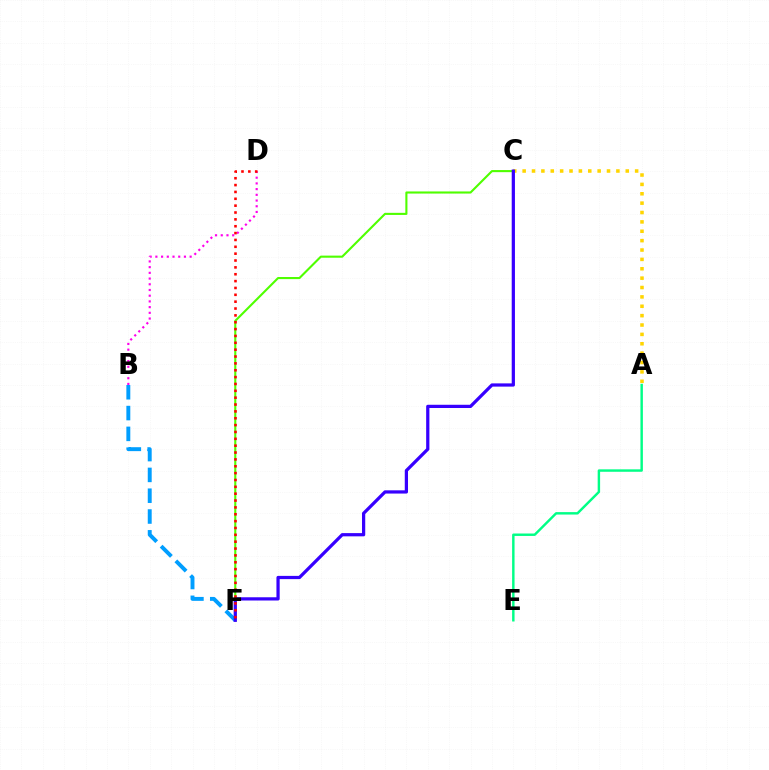{('A', 'C'): [{'color': '#ffd500', 'line_style': 'dotted', 'thickness': 2.55}], ('B', 'F'): [{'color': '#009eff', 'line_style': 'dashed', 'thickness': 2.83}], ('C', 'F'): [{'color': '#4fff00', 'line_style': 'solid', 'thickness': 1.52}, {'color': '#3700ff', 'line_style': 'solid', 'thickness': 2.33}], ('B', 'D'): [{'color': '#ff00ed', 'line_style': 'dotted', 'thickness': 1.55}], ('A', 'E'): [{'color': '#00ff86', 'line_style': 'solid', 'thickness': 1.75}], ('D', 'F'): [{'color': '#ff0000', 'line_style': 'dotted', 'thickness': 1.86}]}